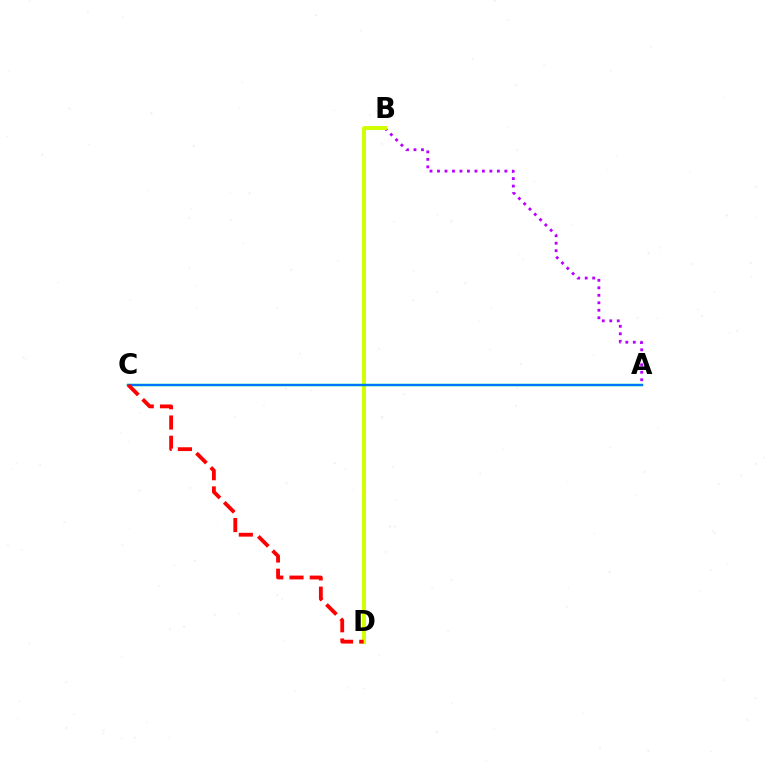{('A', 'B'): [{'color': '#b900ff', 'line_style': 'dotted', 'thickness': 2.03}], ('B', 'D'): [{'color': '#d1ff00', 'line_style': 'solid', 'thickness': 2.84}], ('A', 'C'): [{'color': '#00ff5c', 'line_style': 'solid', 'thickness': 1.74}, {'color': '#0074ff', 'line_style': 'solid', 'thickness': 1.61}], ('C', 'D'): [{'color': '#ff0000', 'line_style': 'dashed', 'thickness': 2.75}]}